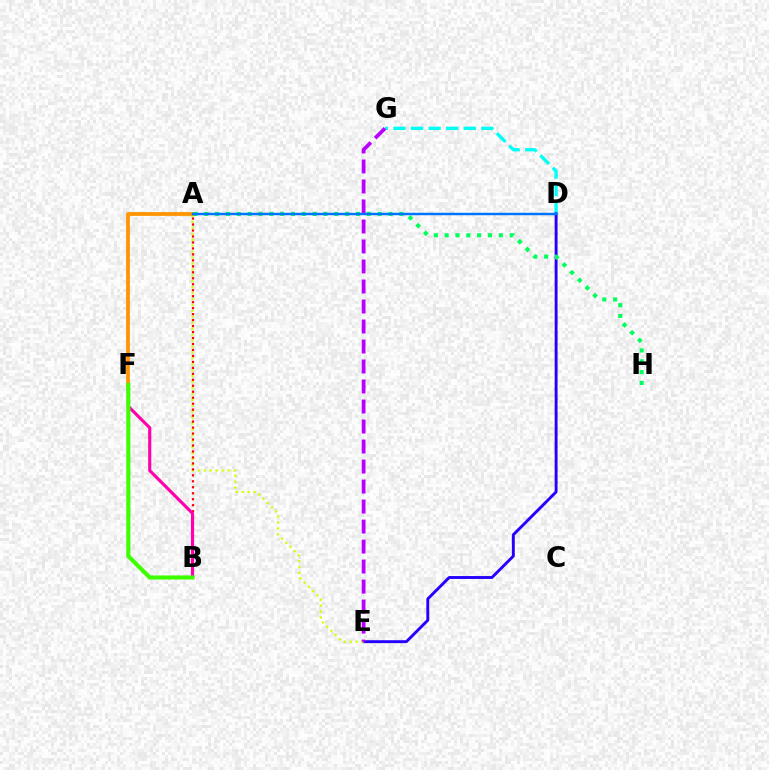{('D', 'G'): [{'color': '#00fff6', 'line_style': 'dashed', 'thickness': 2.39}], ('D', 'E'): [{'color': '#2500ff', 'line_style': 'solid', 'thickness': 2.09}], ('A', 'E'): [{'color': '#d1ff00', 'line_style': 'dotted', 'thickness': 1.61}], ('A', 'B'): [{'color': '#ff0000', 'line_style': 'dotted', 'thickness': 1.62}], ('B', 'F'): [{'color': '#ff00ac', 'line_style': 'solid', 'thickness': 2.25}, {'color': '#3dff00', 'line_style': 'solid', 'thickness': 2.95}], ('A', 'F'): [{'color': '#ff9400', 'line_style': 'solid', 'thickness': 2.7}], ('E', 'G'): [{'color': '#b900ff', 'line_style': 'dashed', 'thickness': 2.72}], ('A', 'H'): [{'color': '#00ff5c', 'line_style': 'dotted', 'thickness': 2.94}], ('A', 'D'): [{'color': '#0074ff', 'line_style': 'solid', 'thickness': 1.77}]}